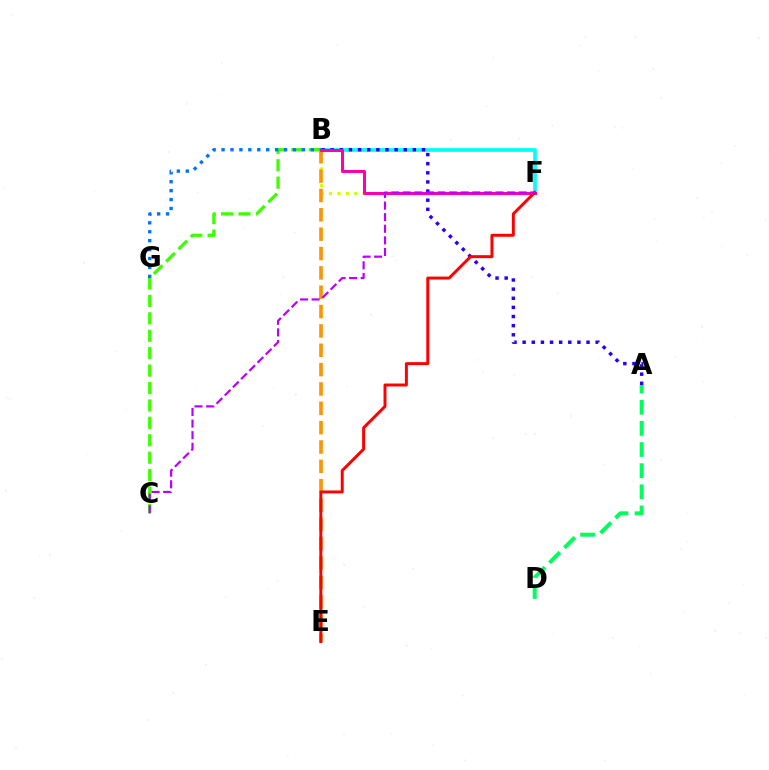{('B', 'C'): [{'color': '#3dff00', 'line_style': 'dashed', 'thickness': 2.37}], ('B', 'F'): [{'color': '#00fff6', 'line_style': 'solid', 'thickness': 2.66}, {'color': '#d1ff00', 'line_style': 'dotted', 'thickness': 2.28}, {'color': '#ff00ac', 'line_style': 'solid', 'thickness': 2.18}], ('B', 'G'): [{'color': '#0074ff', 'line_style': 'dotted', 'thickness': 2.43}], ('A', 'D'): [{'color': '#00ff5c', 'line_style': 'dashed', 'thickness': 2.87}], ('B', 'E'): [{'color': '#ff9400', 'line_style': 'dashed', 'thickness': 2.63}], ('A', 'B'): [{'color': '#2500ff', 'line_style': 'dotted', 'thickness': 2.48}], ('E', 'F'): [{'color': '#ff0000', 'line_style': 'solid', 'thickness': 2.13}], ('C', 'F'): [{'color': '#b900ff', 'line_style': 'dashed', 'thickness': 1.58}]}